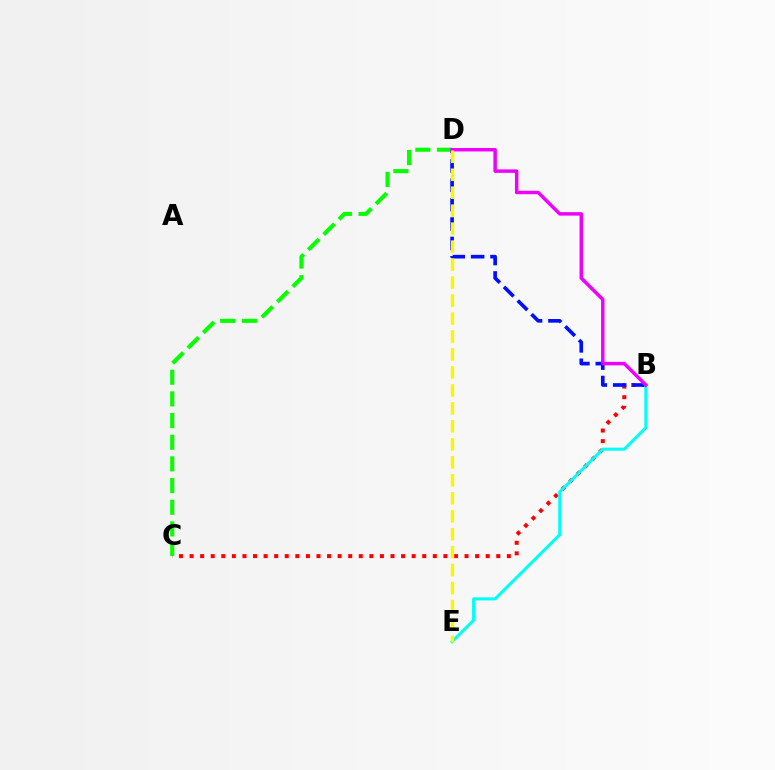{('B', 'C'): [{'color': '#ff0000', 'line_style': 'dotted', 'thickness': 2.87}], ('C', 'D'): [{'color': '#08ff00', 'line_style': 'dashed', 'thickness': 2.94}], ('B', 'D'): [{'color': '#0010ff', 'line_style': 'dashed', 'thickness': 2.63}, {'color': '#ee00ff', 'line_style': 'solid', 'thickness': 2.49}], ('B', 'E'): [{'color': '#00fff6', 'line_style': 'solid', 'thickness': 2.2}], ('D', 'E'): [{'color': '#fcf500', 'line_style': 'dashed', 'thickness': 2.44}]}